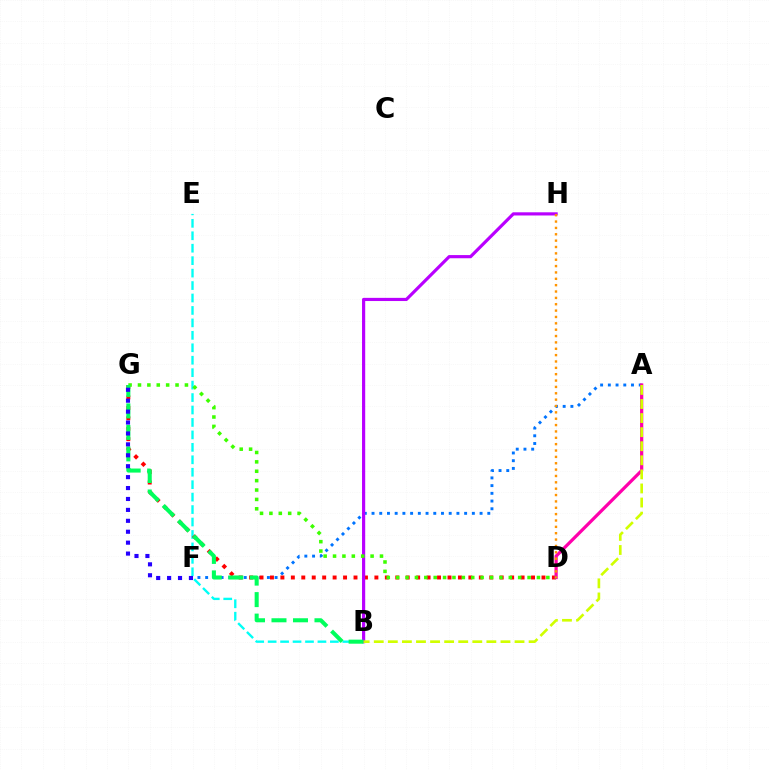{('A', 'F'): [{'color': '#0074ff', 'line_style': 'dotted', 'thickness': 2.1}], ('B', 'E'): [{'color': '#00fff6', 'line_style': 'dashed', 'thickness': 1.69}], ('D', 'G'): [{'color': '#ff0000', 'line_style': 'dotted', 'thickness': 2.84}, {'color': '#3dff00', 'line_style': 'dotted', 'thickness': 2.55}], ('A', 'D'): [{'color': '#ff00ac', 'line_style': 'solid', 'thickness': 2.32}], ('B', 'H'): [{'color': '#b900ff', 'line_style': 'solid', 'thickness': 2.29}], ('D', 'H'): [{'color': '#ff9400', 'line_style': 'dotted', 'thickness': 1.73}], ('B', 'G'): [{'color': '#00ff5c', 'line_style': 'dashed', 'thickness': 2.92}], ('F', 'G'): [{'color': '#2500ff', 'line_style': 'dotted', 'thickness': 2.97}], ('A', 'B'): [{'color': '#d1ff00', 'line_style': 'dashed', 'thickness': 1.91}]}